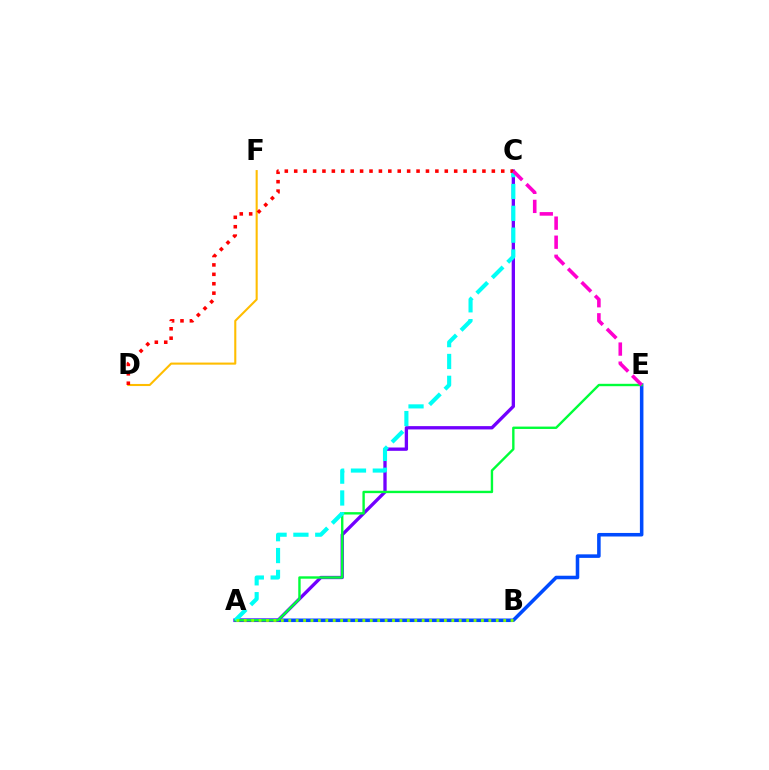{('A', 'E'): [{'color': '#004bff', 'line_style': 'solid', 'thickness': 2.55}, {'color': '#00ff39', 'line_style': 'solid', 'thickness': 1.72}], ('D', 'F'): [{'color': '#ffbd00', 'line_style': 'solid', 'thickness': 1.51}], ('A', 'C'): [{'color': '#7200ff', 'line_style': 'solid', 'thickness': 2.39}, {'color': '#00fff6', 'line_style': 'dashed', 'thickness': 2.97}], ('A', 'B'): [{'color': '#84ff00', 'line_style': 'dotted', 'thickness': 2.01}], ('C', 'D'): [{'color': '#ff0000', 'line_style': 'dotted', 'thickness': 2.56}], ('C', 'E'): [{'color': '#ff00cf', 'line_style': 'dashed', 'thickness': 2.59}]}